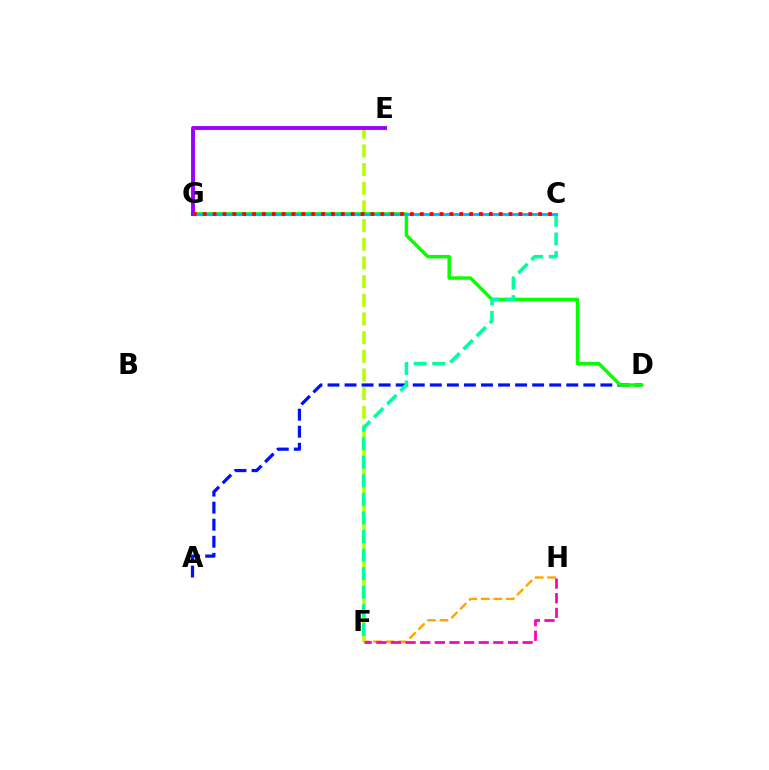{('F', 'H'): [{'color': '#ffa500', 'line_style': 'dashed', 'thickness': 1.7}, {'color': '#ff00bd', 'line_style': 'dashed', 'thickness': 1.99}], ('E', 'F'): [{'color': '#b3ff00', 'line_style': 'dashed', 'thickness': 2.54}], ('A', 'D'): [{'color': '#0010ff', 'line_style': 'dashed', 'thickness': 2.32}], ('D', 'G'): [{'color': '#08ff00', 'line_style': 'solid', 'thickness': 2.48}], ('C', 'F'): [{'color': '#00ff9d', 'line_style': 'dashed', 'thickness': 2.52}], ('C', 'G'): [{'color': '#00b5ff', 'line_style': 'solid', 'thickness': 2.04}, {'color': '#ff0000', 'line_style': 'dotted', 'thickness': 2.68}], ('E', 'G'): [{'color': '#9b00ff', 'line_style': 'solid', 'thickness': 2.81}]}